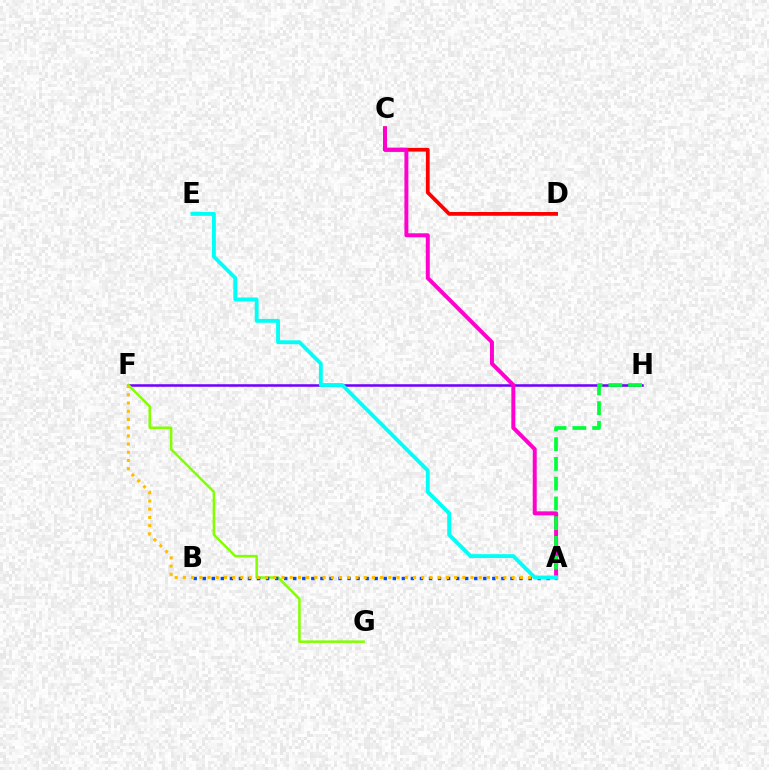{('F', 'H'): [{'color': '#7200ff', 'line_style': 'solid', 'thickness': 1.83}], ('C', 'D'): [{'color': '#ff0000', 'line_style': 'solid', 'thickness': 2.71}], ('F', 'G'): [{'color': '#84ff00', 'line_style': 'solid', 'thickness': 1.82}], ('A', 'B'): [{'color': '#004bff', 'line_style': 'dotted', 'thickness': 2.46}], ('A', 'F'): [{'color': '#ffbd00', 'line_style': 'dotted', 'thickness': 2.23}], ('A', 'C'): [{'color': '#ff00cf', 'line_style': 'solid', 'thickness': 2.86}], ('A', 'H'): [{'color': '#00ff39', 'line_style': 'dashed', 'thickness': 2.68}], ('A', 'E'): [{'color': '#00fff6', 'line_style': 'solid', 'thickness': 2.79}]}